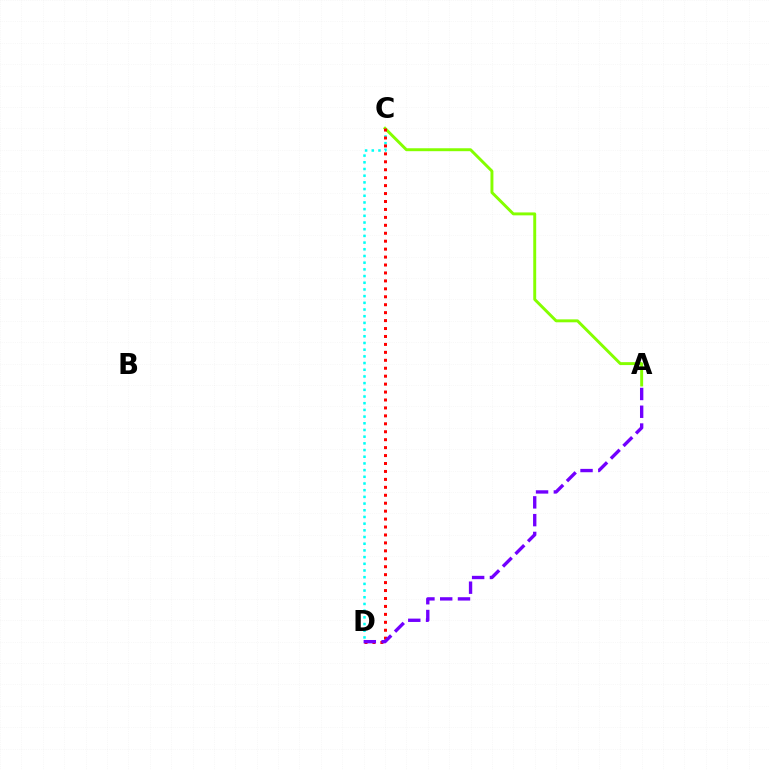{('C', 'D'): [{'color': '#00fff6', 'line_style': 'dotted', 'thickness': 1.82}, {'color': '#ff0000', 'line_style': 'dotted', 'thickness': 2.16}], ('A', 'C'): [{'color': '#84ff00', 'line_style': 'solid', 'thickness': 2.11}], ('A', 'D'): [{'color': '#7200ff', 'line_style': 'dashed', 'thickness': 2.41}]}